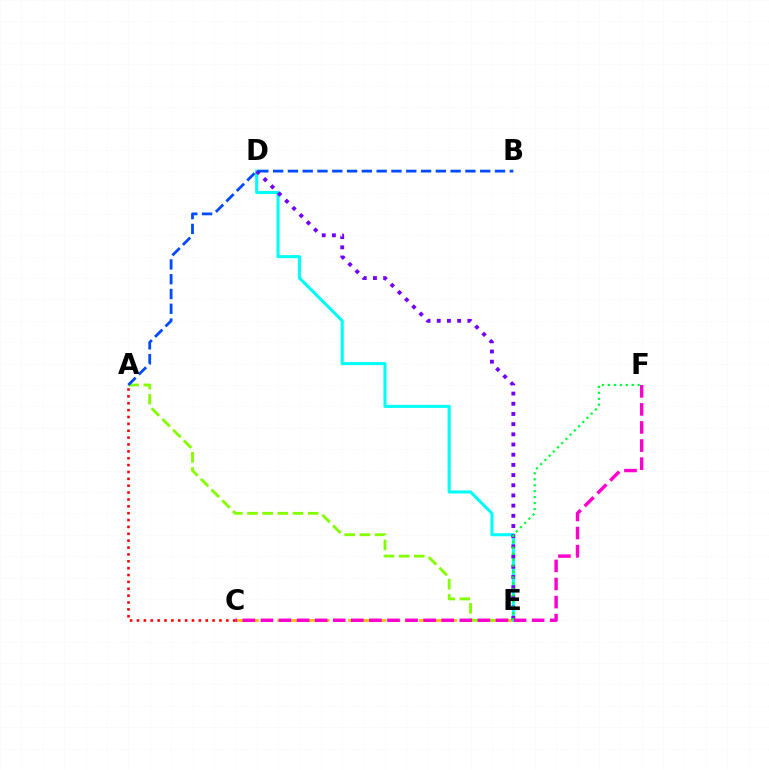{('C', 'E'): [{'color': '#ffbd00', 'line_style': 'dashed', 'thickness': 1.92}], ('A', 'E'): [{'color': '#84ff00', 'line_style': 'dashed', 'thickness': 2.06}], ('D', 'E'): [{'color': '#00fff6', 'line_style': 'solid', 'thickness': 2.22}, {'color': '#7200ff', 'line_style': 'dotted', 'thickness': 2.77}], ('A', 'C'): [{'color': '#ff0000', 'line_style': 'dotted', 'thickness': 1.87}], ('E', 'F'): [{'color': '#00ff39', 'line_style': 'dotted', 'thickness': 1.62}], ('A', 'B'): [{'color': '#004bff', 'line_style': 'dashed', 'thickness': 2.01}], ('C', 'F'): [{'color': '#ff00cf', 'line_style': 'dashed', 'thickness': 2.46}]}